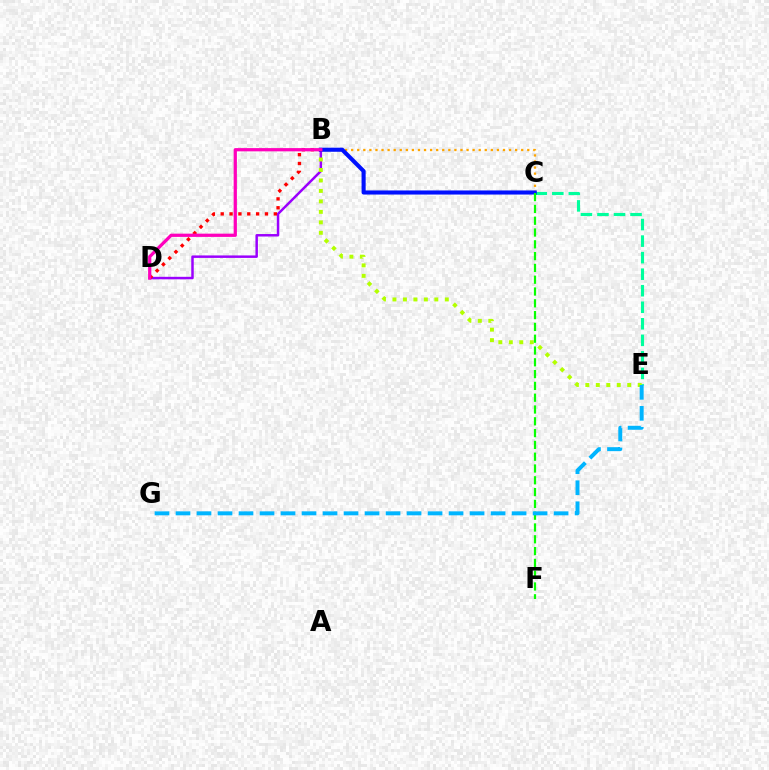{('B', 'D'): [{'color': '#9b00ff', 'line_style': 'solid', 'thickness': 1.78}, {'color': '#ff0000', 'line_style': 'dotted', 'thickness': 2.41}, {'color': '#ff00bd', 'line_style': 'solid', 'thickness': 2.33}], ('B', 'C'): [{'color': '#ffa500', 'line_style': 'dotted', 'thickness': 1.65}, {'color': '#0010ff', 'line_style': 'solid', 'thickness': 2.95}], ('C', 'E'): [{'color': '#00ff9d', 'line_style': 'dashed', 'thickness': 2.25}], ('B', 'E'): [{'color': '#b3ff00', 'line_style': 'dotted', 'thickness': 2.85}], ('C', 'F'): [{'color': '#08ff00', 'line_style': 'dashed', 'thickness': 1.6}], ('E', 'G'): [{'color': '#00b5ff', 'line_style': 'dashed', 'thickness': 2.85}]}